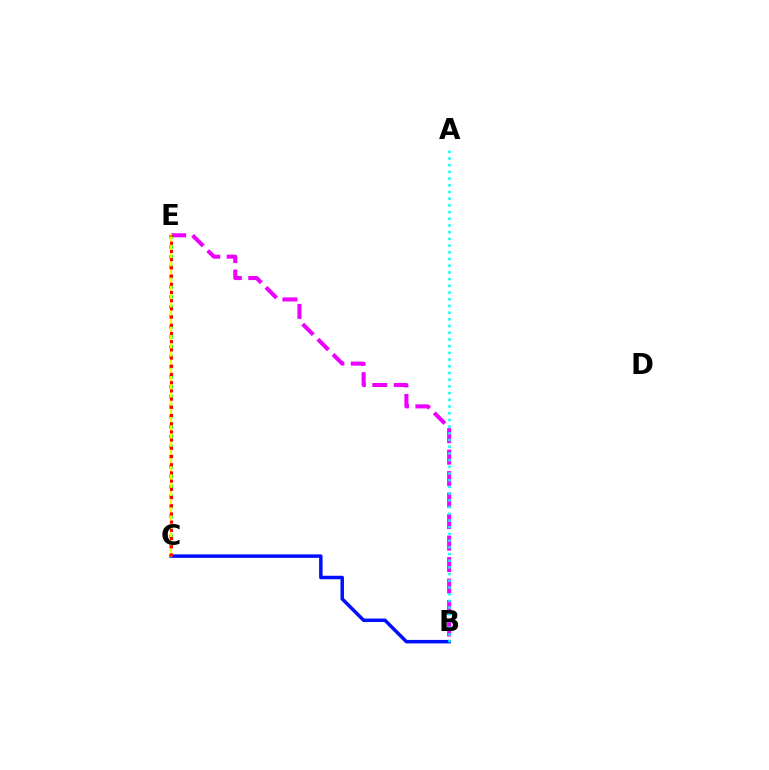{('B', 'E'): [{'color': '#ee00ff', 'line_style': 'dashed', 'thickness': 2.92}], ('C', 'E'): [{'color': '#08ff00', 'line_style': 'dotted', 'thickness': 2.71}, {'color': '#fcf500', 'line_style': 'solid', 'thickness': 1.6}, {'color': '#ff0000', 'line_style': 'dotted', 'thickness': 2.23}], ('B', 'C'): [{'color': '#0010ff', 'line_style': 'solid', 'thickness': 2.51}], ('A', 'B'): [{'color': '#00fff6', 'line_style': 'dotted', 'thickness': 1.82}]}